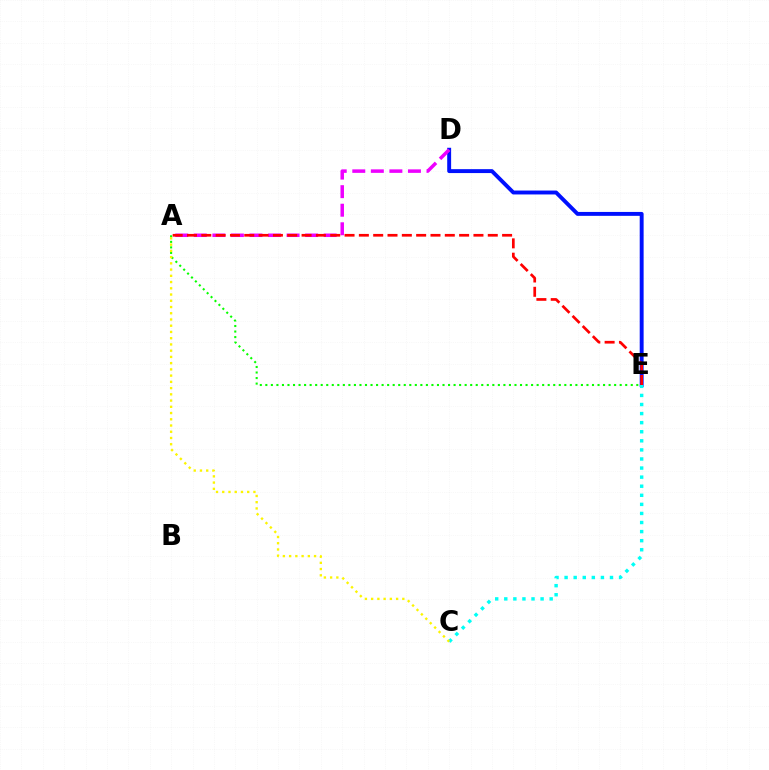{('A', 'E'): [{'color': '#08ff00', 'line_style': 'dotted', 'thickness': 1.5}, {'color': '#ff0000', 'line_style': 'dashed', 'thickness': 1.95}], ('D', 'E'): [{'color': '#0010ff', 'line_style': 'solid', 'thickness': 2.81}], ('C', 'E'): [{'color': '#00fff6', 'line_style': 'dotted', 'thickness': 2.47}], ('A', 'C'): [{'color': '#fcf500', 'line_style': 'dotted', 'thickness': 1.69}], ('A', 'D'): [{'color': '#ee00ff', 'line_style': 'dashed', 'thickness': 2.52}]}